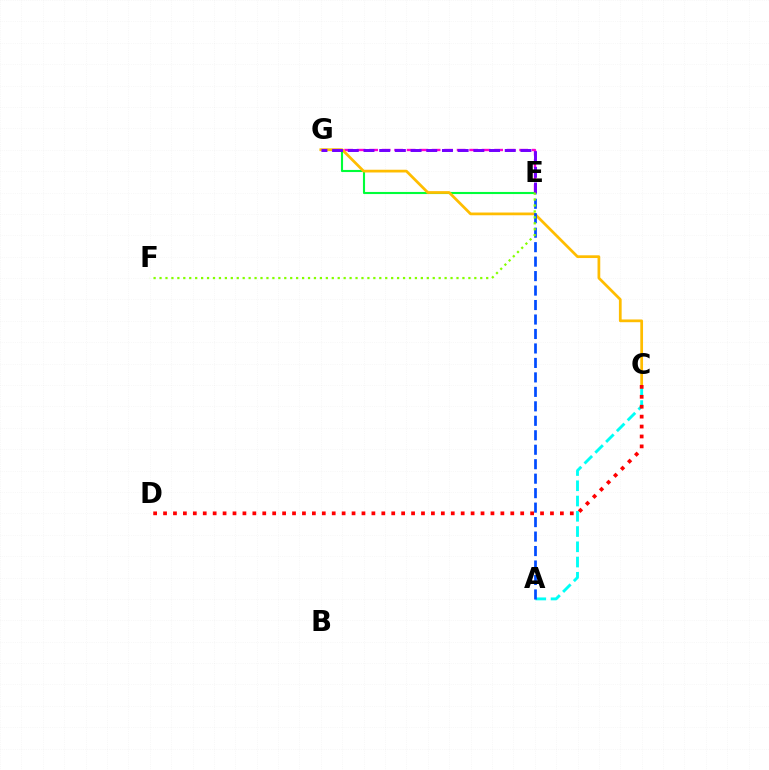{('E', 'G'): [{'color': '#ff00cf', 'line_style': 'dashed', 'thickness': 1.7}, {'color': '#00ff39', 'line_style': 'solid', 'thickness': 1.52}, {'color': '#7200ff', 'line_style': 'dashed', 'thickness': 2.13}], ('A', 'C'): [{'color': '#00fff6', 'line_style': 'dashed', 'thickness': 2.07}], ('C', 'G'): [{'color': '#ffbd00', 'line_style': 'solid', 'thickness': 1.97}], ('C', 'D'): [{'color': '#ff0000', 'line_style': 'dotted', 'thickness': 2.7}], ('A', 'E'): [{'color': '#004bff', 'line_style': 'dashed', 'thickness': 1.97}], ('E', 'F'): [{'color': '#84ff00', 'line_style': 'dotted', 'thickness': 1.61}]}